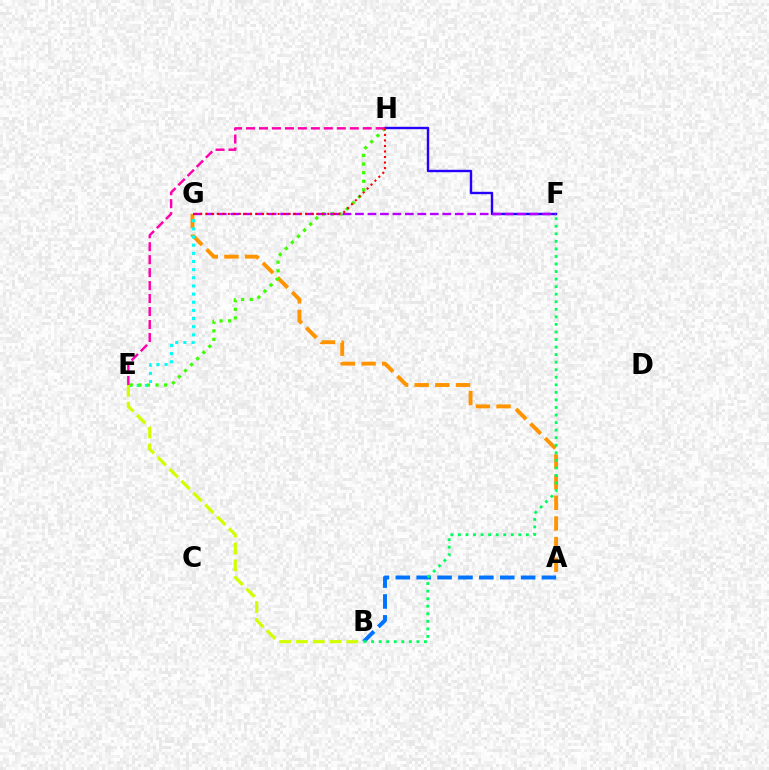{('A', 'G'): [{'color': '#ff9400', 'line_style': 'dashed', 'thickness': 2.81}], ('E', 'G'): [{'color': '#00fff6', 'line_style': 'dotted', 'thickness': 2.21}], ('F', 'H'): [{'color': '#2500ff', 'line_style': 'solid', 'thickness': 1.73}], ('A', 'B'): [{'color': '#0074ff', 'line_style': 'dashed', 'thickness': 2.84}], ('E', 'H'): [{'color': '#3dff00', 'line_style': 'dotted', 'thickness': 2.33}, {'color': '#ff00ac', 'line_style': 'dashed', 'thickness': 1.76}], ('F', 'G'): [{'color': '#b900ff', 'line_style': 'dashed', 'thickness': 1.69}], ('B', 'E'): [{'color': '#d1ff00', 'line_style': 'dashed', 'thickness': 2.29}], ('B', 'F'): [{'color': '#00ff5c', 'line_style': 'dotted', 'thickness': 2.05}], ('G', 'H'): [{'color': '#ff0000', 'line_style': 'dotted', 'thickness': 1.5}]}